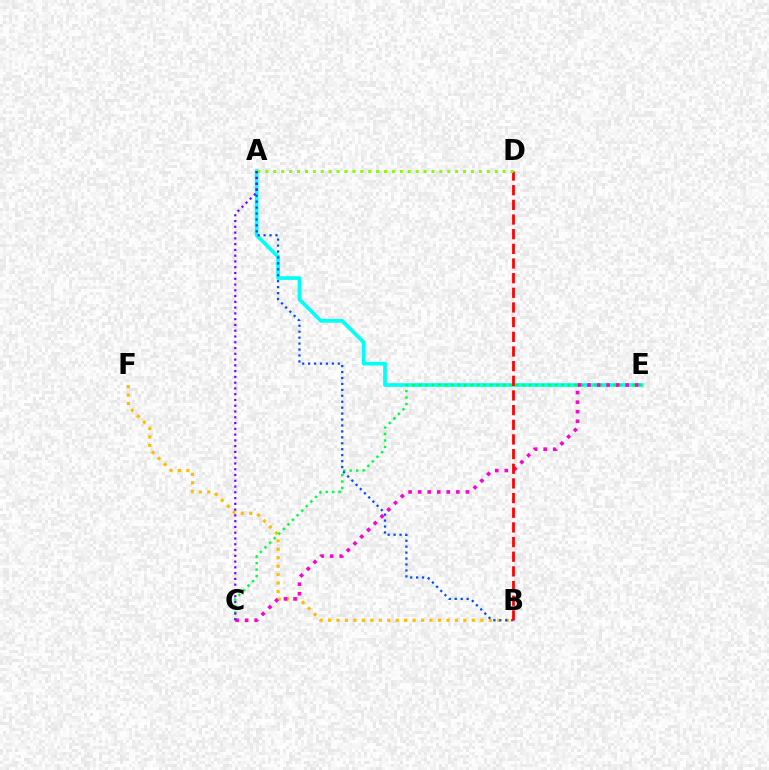{('B', 'F'): [{'color': '#ffbd00', 'line_style': 'dotted', 'thickness': 2.3}], ('A', 'E'): [{'color': '#00fff6', 'line_style': 'solid', 'thickness': 2.66}], ('C', 'E'): [{'color': '#00ff39', 'line_style': 'dotted', 'thickness': 1.76}, {'color': '#ff00cf', 'line_style': 'dotted', 'thickness': 2.59}], ('A', 'B'): [{'color': '#004bff', 'line_style': 'dotted', 'thickness': 1.61}], ('B', 'D'): [{'color': '#ff0000', 'line_style': 'dashed', 'thickness': 1.99}], ('A', 'D'): [{'color': '#84ff00', 'line_style': 'dotted', 'thickness': 2.15}], ('A', 'C'): [{'color': '#7200ff', 'line_style': 'dotted', 'thickness': 1.57}]}